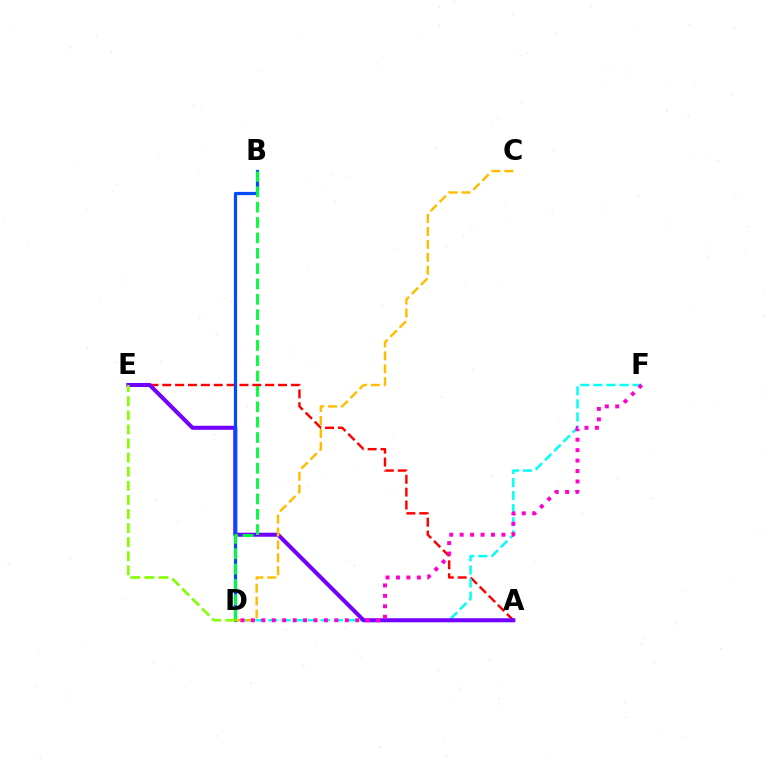{('A', 'E'): [{'color': '#ff0000', 'line_style': 'dashed', 'thickness': 1.75}, {'color': '#7200ff', 'line_style': 'solid', 'thickness': 2.91}], ('D', 'F'): [{'color': '#00fff6', 'line_style': 'dashed', 'thickness': 1.78}, {'color': '#ff00cf', 'line_style': 'dotted', 'thickness': 2.84}], ('B', 'D'): [{'color': '#004bff', 'line_style': 'solid', 'thickness': 2.3}, {'color': '#00ff39', 'line_style': 'dashed', 'thickness': 2.09}], ('C', 'D'): [{'color': '#ffbd00', 'line_style': 'dashed', 'thickness': 1.76}], ('D', 'E'): [{'color': '#84ff00', 'line_style': 'dashed', 'thickness': 1.91}]}